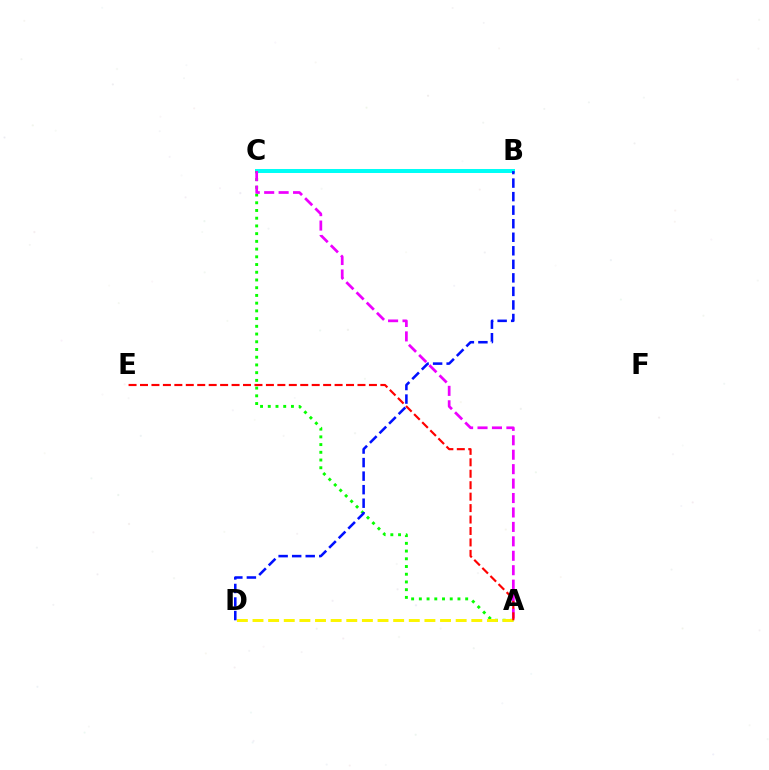{('B', 'C'): [{'color': '#00fff6', 'line_style': 'solid', 'thickness': 2.86}], ('A', 'C'): [{'color': '#08ff00', 'line_style': 'dotted', 'thickness': 2.1}, {'color': '#ee00ff', 'line_style': 'dashed', 'thickness': 1.96}], ('A', 'D'): [{'color': '#fcf500', 'line_style': 'dashed', 'thickness': 2.12}], ('A', 'E'): [{'color': '#ff0000', 'line_style': 'dashed', 'thickness': 1.55}], ('B', 'D'): [{'color': '#0010ff', 'line_style': 'dashed', 'thickness': 1.84}]}